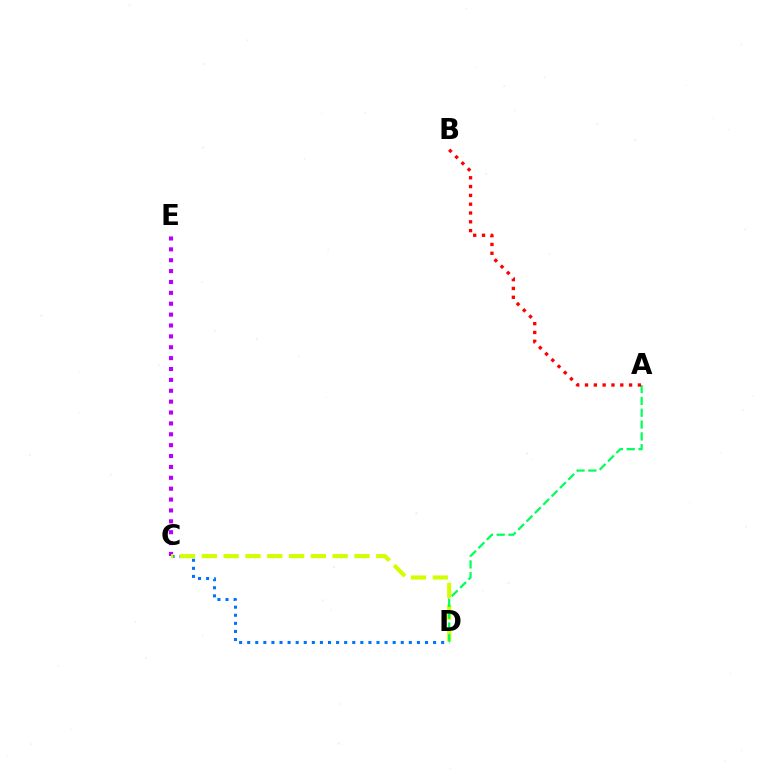{('C', 'D'): [{'color': '#0074ff', 'line_style': 'dotted', 'thickness': 2.2}, {'color': '#d1ff00', 'line_style': 'dashed', 'thickness': 2.96}], ('C', 'E'): [{'color': '#b900ff', 'line_style': 'dotted', 'thickness': 2.96}], ('A', 'D'): [{'color': '#00ff5c', 'line_style': 'dashed', 'thickness': 1.61}], ('A', 'B'): [{'color': '#ff0000', 'line_style': 'dotted', 'thickness': 2.39}]}